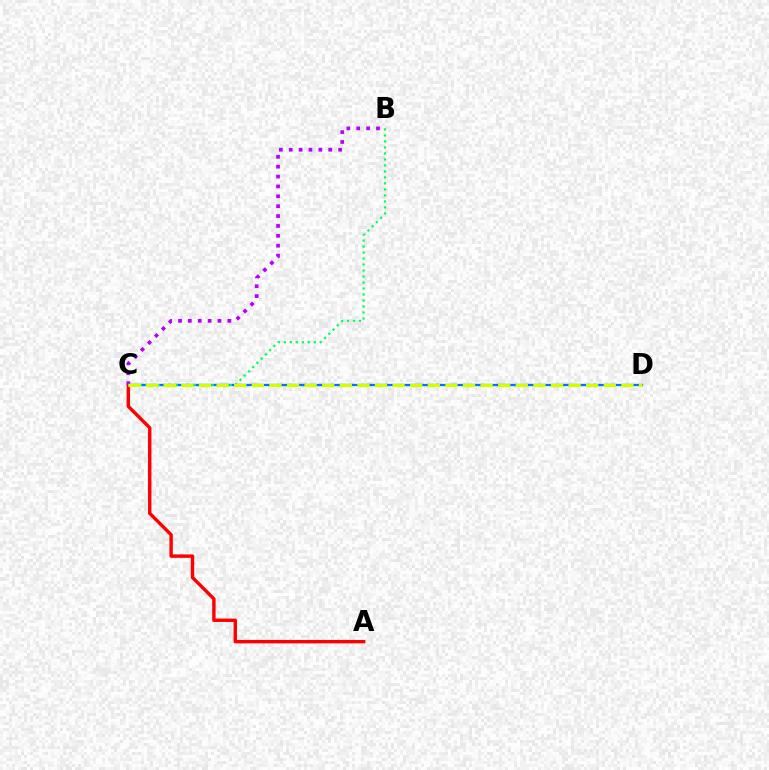{('C', 'D'): [{'color': '#0074ff', 'line_style': 'solid', 'thickness': 1.65}, {'color': '#d1ff00', 'line_style': 'dashed', 'thickness': 2.39}], ('A', 'C'): [{'color': '#ff0000', 'line_style': 'solid', 'thickness': 2.45}], ('B', 'C'): [{'color': '#b900ff', 'line_style': 'dotted', 'thickness': 2.68}, {'color': '#00ff5c', 'line_style': 'dotted', 'thickness': 1.63}]}